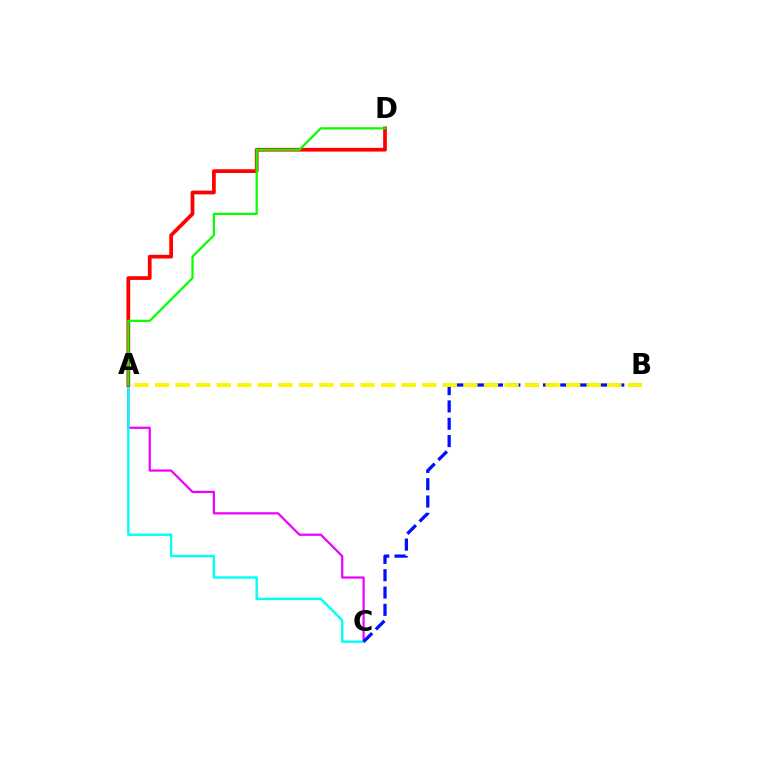{('A', 'C'): [{'color': '#ee00ff', 'line_style': 'solid', 'thickness': 1.61}, {'color': '#00fff6', 'line_style': 'solid', 'thickness': 1.72}], ('B', 'C'): [{'color': '#0010ff', 'line_style': 'dashed', 'thickness': 2.35}], ('A', 'D'): [{'color': '#ff0000', 'line_style': 'solid', 'thickness': 2.68}, {'color': '#08ff00', 'line_style': 'solid', 'thickness': 1.62}], ('A', 'B'): [{'color': '#fcf500', 'line_style': 'dashed', 'thickness': 2.79}]}